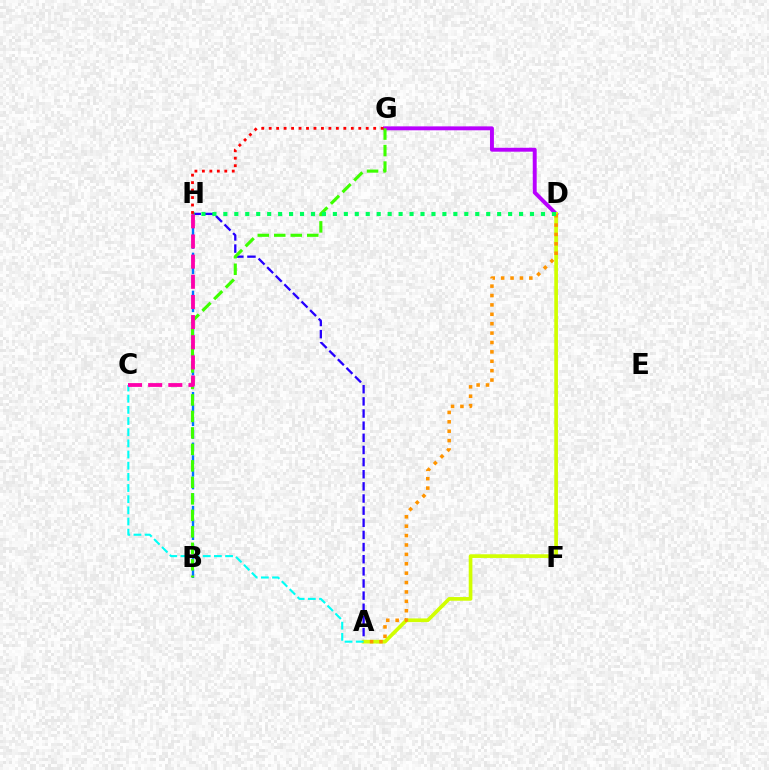{('D', 'G'): [{'color': '#b900ff', 'line_style': 'solid', 'thickness': 2.82}], ('A', 'H'): [{'color': '#2500ff', 'line_style': 'dashed', 'thickness': 1.65}], ('B', 'H'): [{'color': '#0074ff', 'line_style': 'dashed', 'thickness': 1.72}], ('A', 'D'): [{'color': '#d1ff00', 'line_style': 'solid', 'thickness': 2.65}, {'color': '#ff9400', 'line_style': 'dotted', 'thickness': 2.55}], ('B', 'G'): [{'color': '#3dff00', 'line_style': 'dashed', 'thickness': 2.24}], ('D', 'H'): [{'color': '#00ff5c', 'line_style': 'dotted', 'thickness': 2.98}], ('A', 'C'): [{'color': '#00fff6', 'line_style': 'dashed', 'thickness': 1.52}], ('C', 'H'): [{'color': '#ff00ac', 'line_style': 'dashed', 'thickness': 2.74}], ('G', 'H'): [{'color': '#ff0000', 'line_style': 'dotted', 'thickness': 2.03}]}